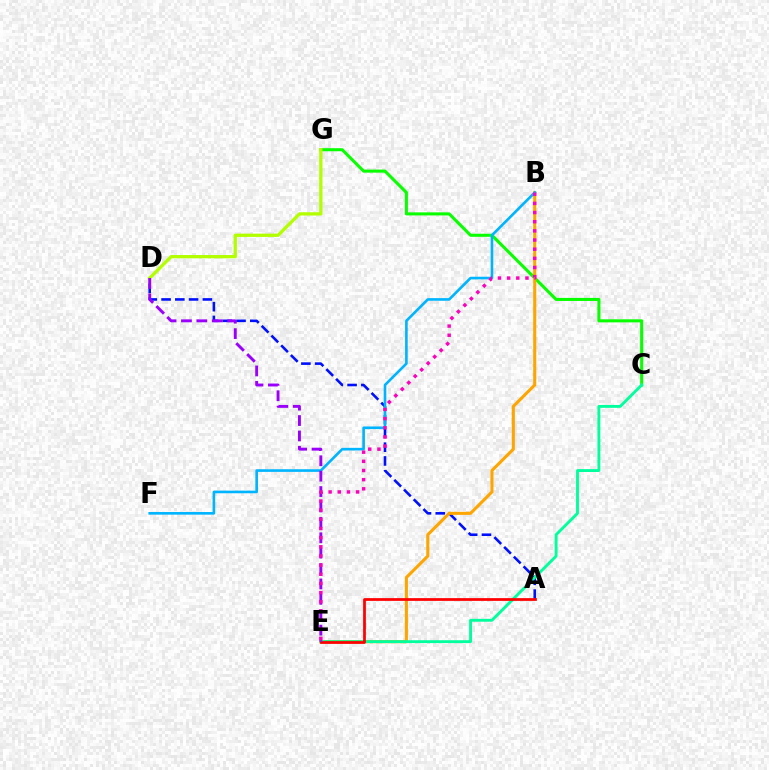{('C', 'G'): [{'color': '#08ff00', 'line_style': 'solid', 'thickness': 2.2}], ('A', 'D'): [{'color': '#0010ff', 'line_style': 'dashed', 'thickness': 1.87}], ('B', 'E'): [{'color': '#ffa500', 'line_style': 'solid', 'thickness': 2.21}, {'color': '#ff00bd', 'line_style': 'dotted', 'thickness': 2.49}], ('B', 'F'): [{'color': '#00b5ff', 'line_style': 'solid', 'thickness': 1.9}], ('C', 'E'): [{'color': '#00ff9d', 'line_style': 'solid', 'thickness': 2.07}], ('A', 'E'): [{'color': '#ff0000', 'line_style': 'solid', 'thickness': 1.98}], ('D', 'G'): [{'color': '#b3ff00', 'line_style': 'solid', 'thickness': 2.37}], ('D', 'E'): [{'color': '#9b00ff', 'line_style': 'dashed', 'thickness': 2.09}]}